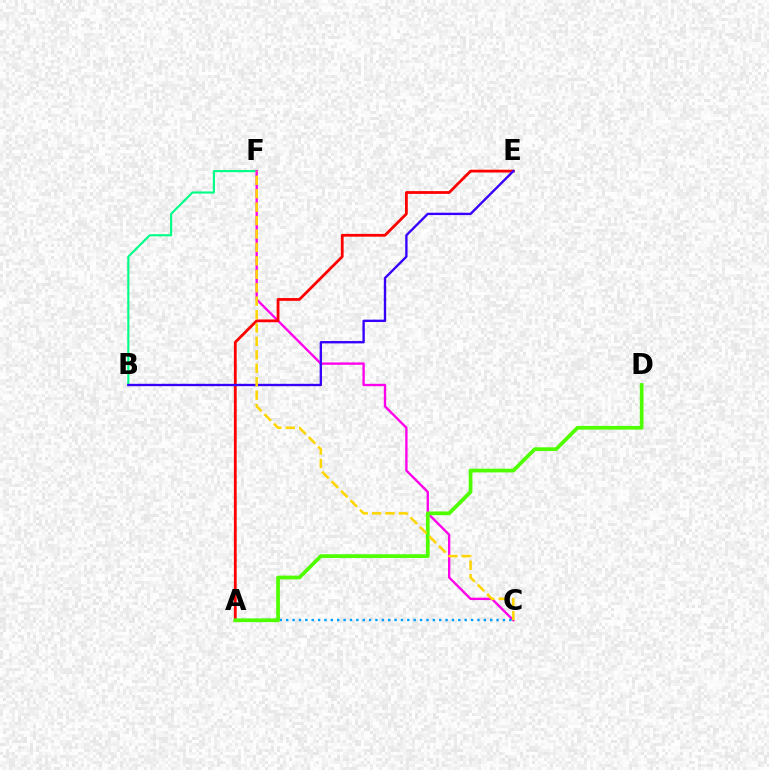{('B', 'F'): [{'color': '#00ff86', 'line_style': 'solid', 'thickness': 1.54}], ('C', 'F'): [{'color': '#ff00ed', 'line_style': 'solid', 'thickness': 1.69}, {'color': '#ffd500', 'line_style': 'dashed', 'thickness': 1.82}], ('A', 'C'): [{'color': '#009eff', 'line_style': 'dotted', 'thickness': 1.73}], ('A', 'E'): [{'color': '#ff0000', 'line_style': 'solid', 'thickness': 2.0}], ('A', 'D'): [{'color': '#4fff00', 'line_style': 'solid', 'thickness': 2.68}], ('B', 'E'): [{'color': '#3700ff', 'line_style': 'solid', 'thickness': 1.7}]}